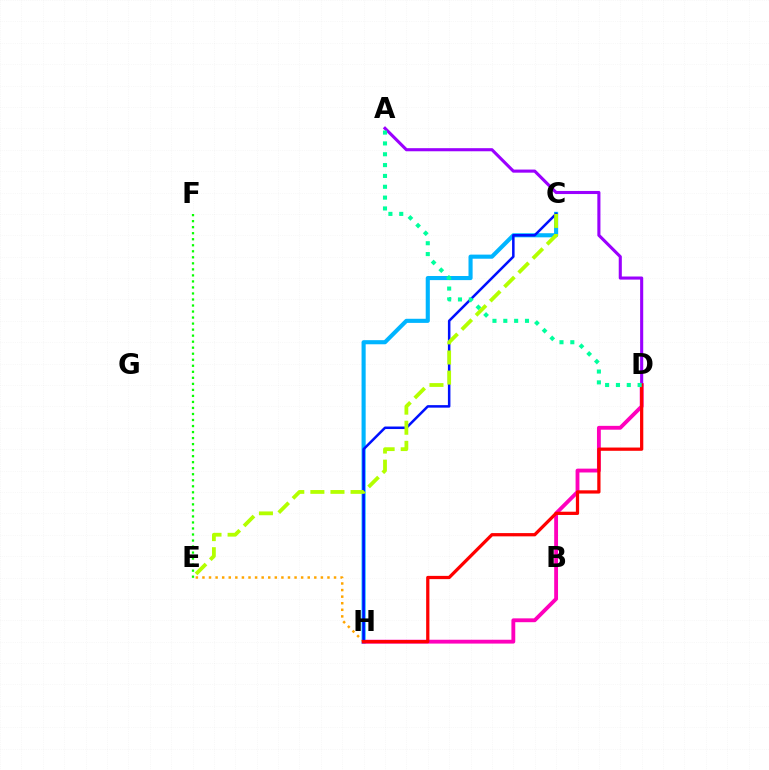{('C', 'H'): [{'color': '#00b5ff', 'line_style': 'solid', 'thickness': 2.96}, {'color': '#0010ff', 'line_style': 'solid', 'thickness': 1.81}], ('D', 'H'): [{'color': '#ff00bd', 'line_style': 'solid', 'thickness': 2.77}, {'color': '#ff0000', 'line_style': 'solid', 'thickness': 2.34}], ('E', 'H'): [{'color': '#ffa500', 'line_style': 'dotted', 'thickness': 1.79}], ('A', 'D'): [{'color': '#9b00ff', 'line_style': 'solid', 'thickness': 2.23}, {'color': '#00ff9d', 'line_style': 'dotted', 'thickness': 2.94}], ('E', 'F'): [{'color': '#08ff00', 'line_style': 'dotted', 'thickness': 1.64}], ('C', 'E'): [{'color': '#b3ff00', 'line_style': 'dashed', 'thickness': 2.73}]}